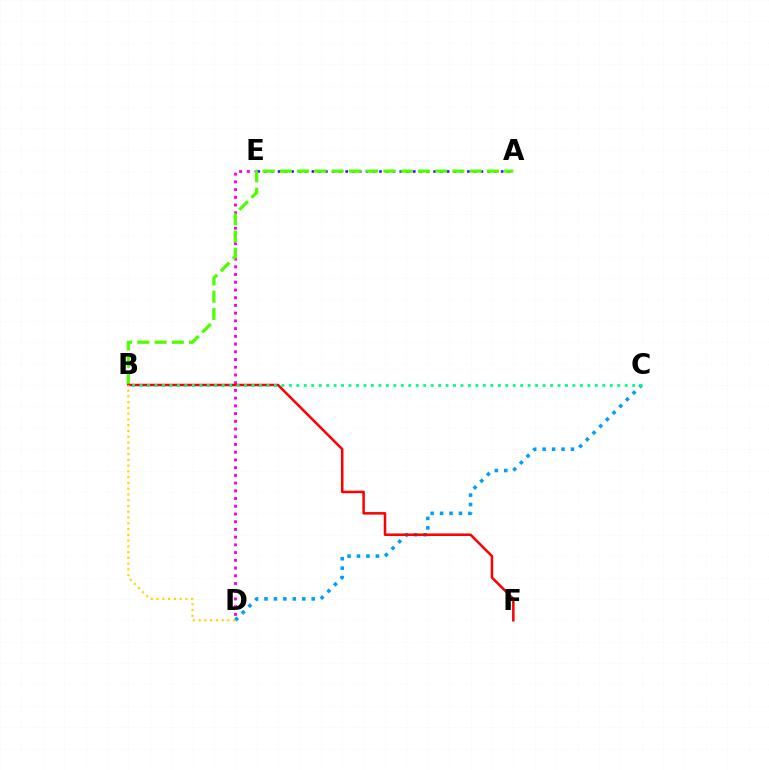{('D', 'E'): [{'color': '#ff00ed', 'line_style': 'dotted', 'thickness': 2.1}], ('A', 'E'): [{'color': '#3700ff', 'line_style': 'dotted', 'thickness': 1.84}], ('A', 'B'): [{'color': '#4fff00', 'line_style': 'dashed', 'thickness': 2.34}], ('C', 'D'): [{'color': '#009eff', 'line_style': 'dotted', 'thickness': 2.57}], ('B', 'F'): [{'color': '#ff0000', 'line_style': 'solid', 'thickness': 1.82}], ('B', 'D'): [{'color': '#ffd500', 'line_style': 'dotted', 'thickness': 1.57}], ('B', 'C'): [{'color': '#00ff86', 'line_style': 'dotted', 'thickness': 2.03}]}